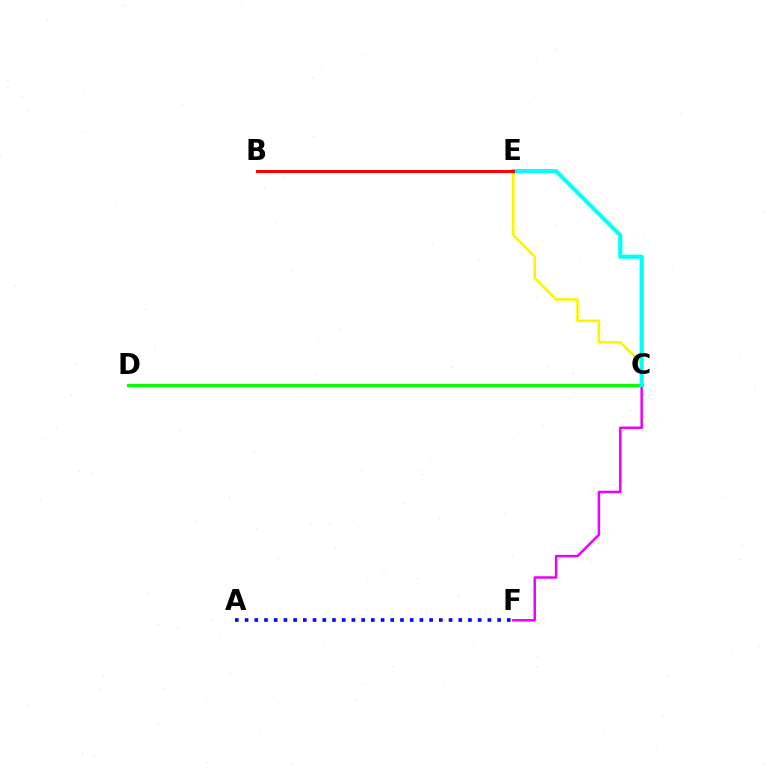{('C', 'E'): [{'color': '#fcf500', 'line_style': 'solid', 'thickness': 1.88}, {'color': '#00fff6', 'line_style': 'solid', 'thickness': 2.96}], ('C', 'F'): [{'color': '#ee00ff', 'line_style': 'solid', 'thickness': 1.8}], ('C', 'D'): [{'color': '#08ff00', 'line_style': 'solid', 'thickness': 2.22}], ('B', 'E'): [{'color': '#ff0000', 'line_style': 'solid', 'thickness': 2.17}], ('A', 'F'): [{'color': '#0010ff', 'line_style': 'dotted', 'thickness': 2.64}]}